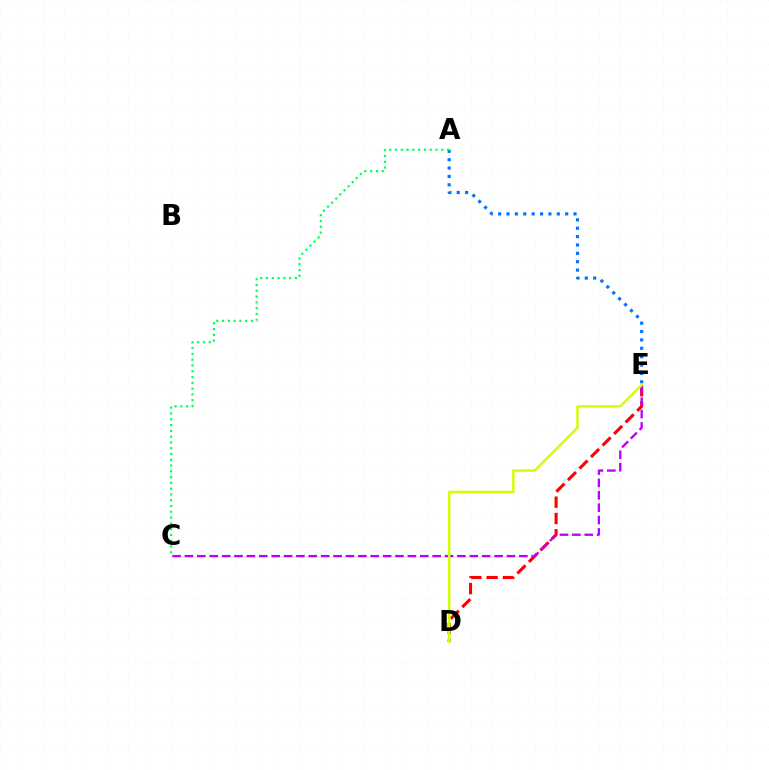{('D', 'E'): [{'color': '#ff0000', 'line_style': 'dashed', 'thickness': 2.22}, {'color': '#d1ff00', 'line_style': 'solid', 'thickness': 1.75}], ('A', 'E'): [{'color': '#0074ff', 'line_style': 'dotted', 'thickness': 2.28}], ('A', 'C'): [{'color': '#00ff5c', 'line_style': 'dotted', 'thickness': 1.57}], ('C', 'E'): [{'color': '#b900ff', 'line_style': 'dashed', 'thickness': 1.68}]}